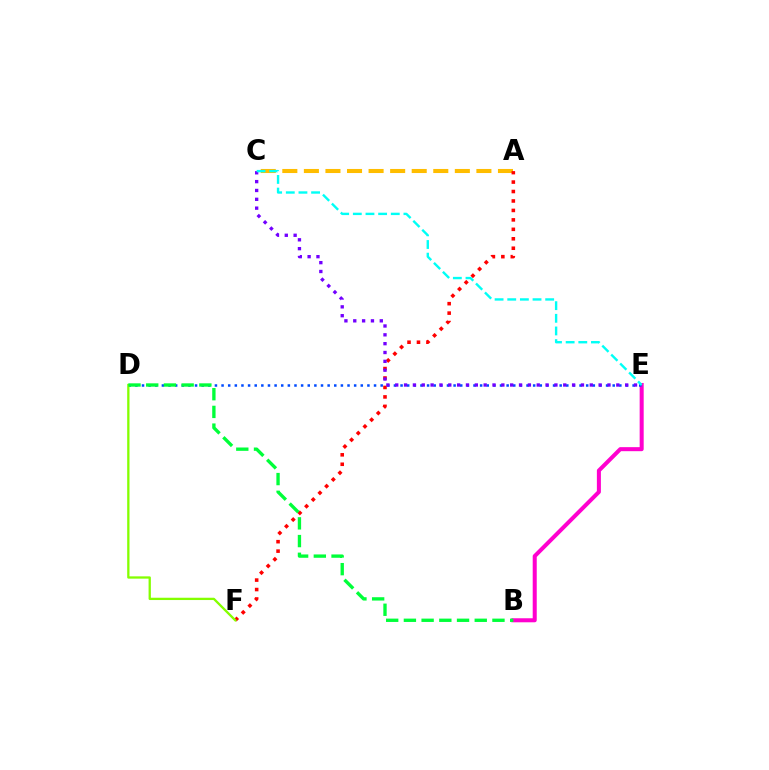{('A', 'C'): [{'color': '#ffbd00', 'line_style': 'dashed', 'thickness': 2.93}], ('A', 'F'): [{'color': '#ff0000', 'line_style': 'dotted', 'thickness': 2.57}], ('B', 'E'): [{'color': '#ff00cf', 'line_style': 'solid', 'thickness': 2.9}], ('D', 'E'): [{'color': '#004bff', 'line_style': 'dotted', 'thickness': 1.8}], ('C', 'E'): [{'color': '#7200ff', 'line_style': 'dotted', 'thickness': 2.4}, {'color': '#00fff6', 'line_style': 'dashed', 'thickness': 1.72}], ('D', 'F'): [{'color': '#84ff00', 'line_style': 'solid', 'thickness': 1.65}], ('B', 'D'): [{'color': '#00ff39', 'line_style': 'dashed', 'thickness': 2.41}]}